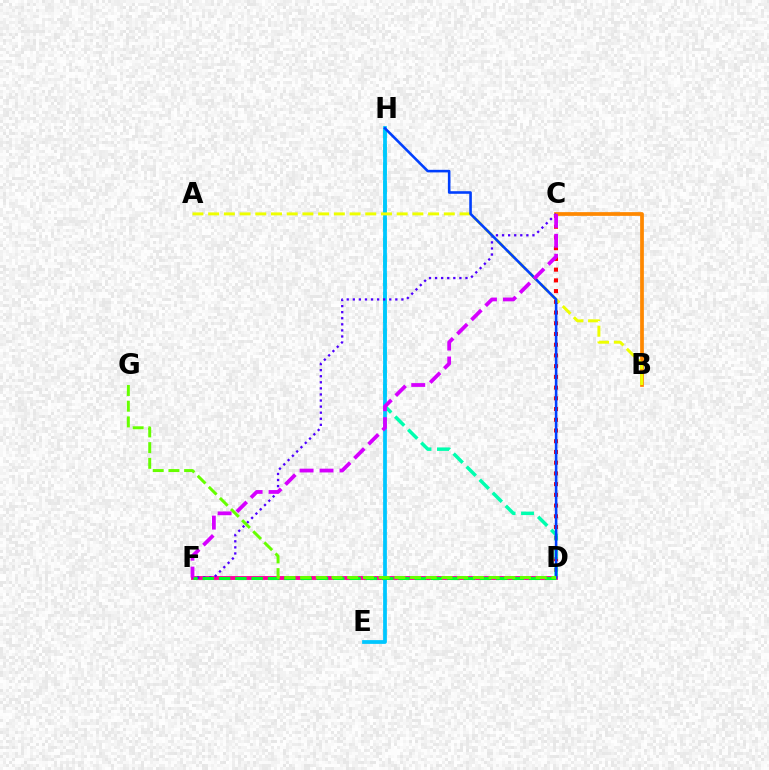{('C', 'D'): [{'color': '#ff0000', 'line_style': 'dotted', 'thickness': 2.91}], ('B', 'C'): [{'color': '#ff8800', 'line_style': 'solid', 'thickness': 2.69}], ('D', 'H'): [{'color': '#00ffaf', 'line_style': 'dashed', 'thickness': 2.51}, {'color': '#003fff', 'line_style': 'solid', 'thickness': 1.86}], ('E', 'H'): [{'color': '#00c7ff', 'line_style': 'solid', 'thickness': 2.71}], ('D', 'F'): [{'color': '#ff00a0', 'line_style': 'solid', 'thickness': 2.78}, {'color': '#00ff27', 'line_style': 'dashed', 'thickness': 2.22}], ('C', 'F'): [{'color': '#4f00ff', 'line_style': 'dotted', 'thickness': 1.65}, {'color': '#d600ff', 'line_style': 'dashed', 'thickness': 2.71}], ('A', 'B'): [{'color': '#eeff00', 'line_style': 'dashed', 'thickness': 2.13}], ('D', 'G'): [{'color': '#66ff00', 'line_style': 'dashed', 'thickness': 2.13}]}